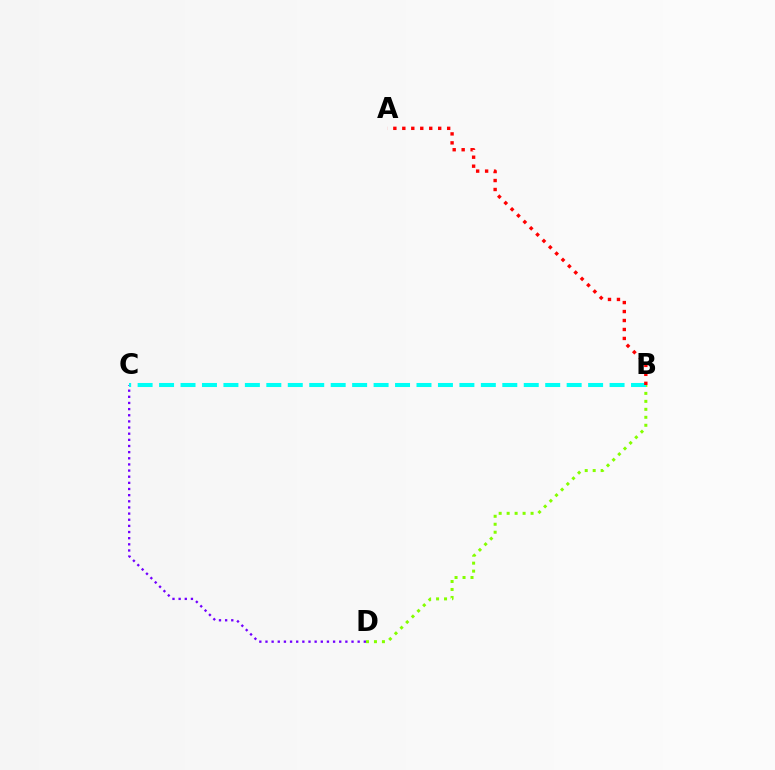{('C', 'D'): [{'color': '#7200ff', 'line_style': 'dotted', 'thickness': 1.67}], ('B', 'D'): [{'color': '#84ff00', 'line_style': 'dotted', 'thickness': 2.17}], ('B', 'C'): [{'color': '#00fff6', 'line_style': 'dashed', 'thickness': 2.91}], ('A', 'B'): [{'color': '#ff0000', 'line_style': 'dotted', 'thickness': 2.44}]}